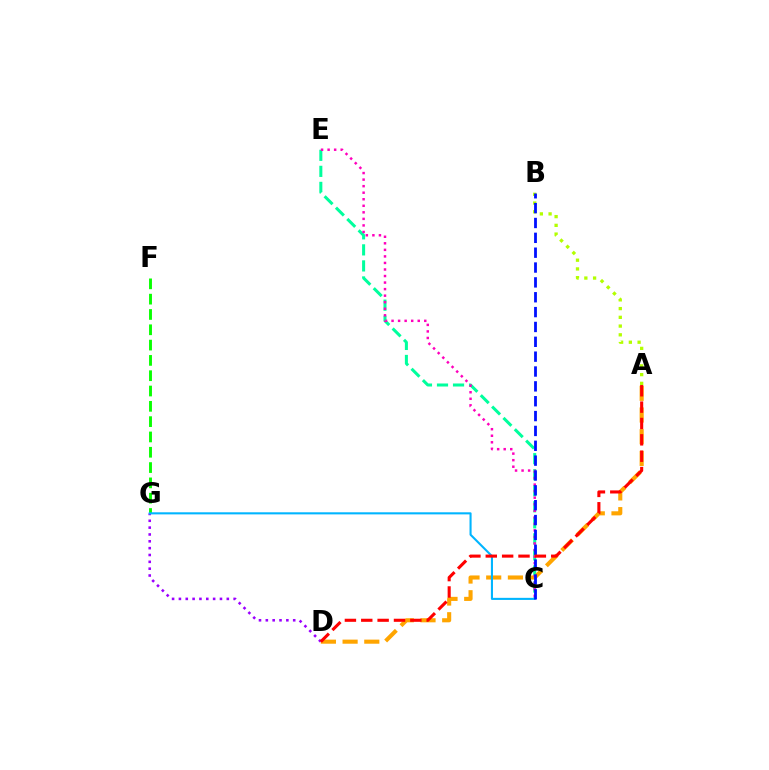{('D', 'G'): [{'color': '#9b00ff', 'line_style': 'dotted', 'thickness': 1.86}], ('F', 'G'): [{'color': '#08ff00', 'line_style': 'dashed', 'thickness': 2.08}], ('C', 'E'): [{'color': '#00ff9d', 'line_style': 'dashed', 'thickness': 2.18}, {'color': '#ff00bd', 'line_style': 'dotted', 'thickness': 1.78}], ('A', 'D'): [{'color': '#ffa500', 'line_style': 'dashed', 'thickness': 2.95}, {'color': '#ff0000', 'line_style': 'dashed', 'thickness': 2.22}], ('C', 'G'): [{'color': '#00b5ff', 'line_style': 'solid', 'thickness': 1.5}], ('A', 'B'): [{'color': '#b3ff00', 'line_style': 'dotted', 'thickness': 2.37}], ('B', 'C'): [{'color': '#0010ff', 'line_style': 'dashed', 'thickness': 2.02}]}